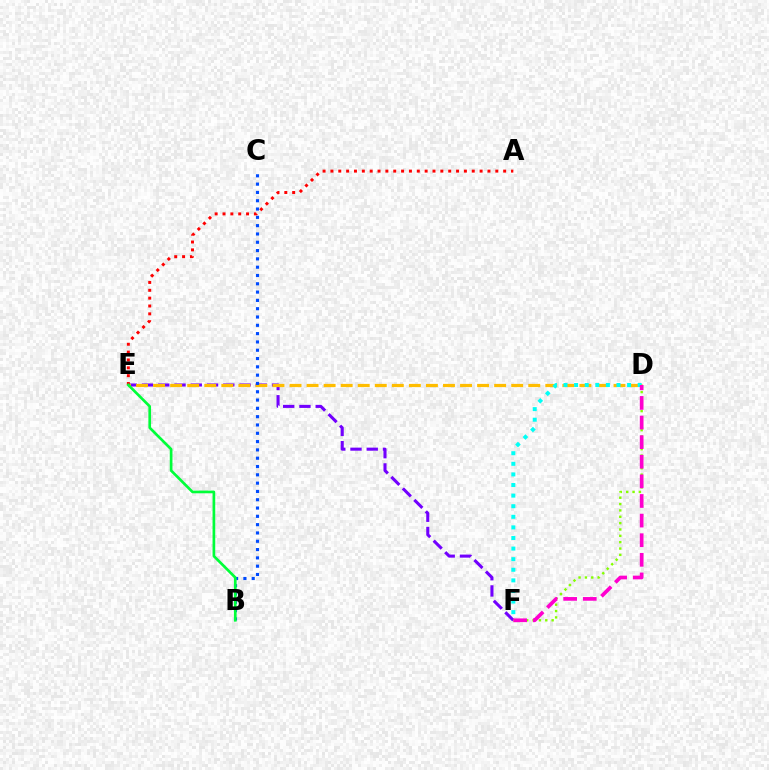{('E', 'F'): [{'color': '#7200ff', 'line_style': 'dashed', 'thickness': 2.21}], ('D', 'E'): [{'color': '#ffbd00', 'line_style': 'dashed', 'thickness': 2.32}], ('D', 'F'): [{'color': '#84ff00', 'line_style': 'dotted', 'thickness': 1.73}, {'color': '#00fff6', 'line_style': 'dotted', 'thickness': 2.88}, {'color': '#ff00cf', 'line_style': 'dashed', 'thickness': 2.66}], ('B', 'C'): [{'color': '#004bff', 'line_style': 'dotted', 'thickness': 2.26}], ('A', 'E'): [{'color': '#ff0000', 'line_style': 'dotted', 'thickness': 2.13}], ('B', 'E'): [{'color': '#00ff39', 'line_style': 'solid', 'thickness': 1.93}]}